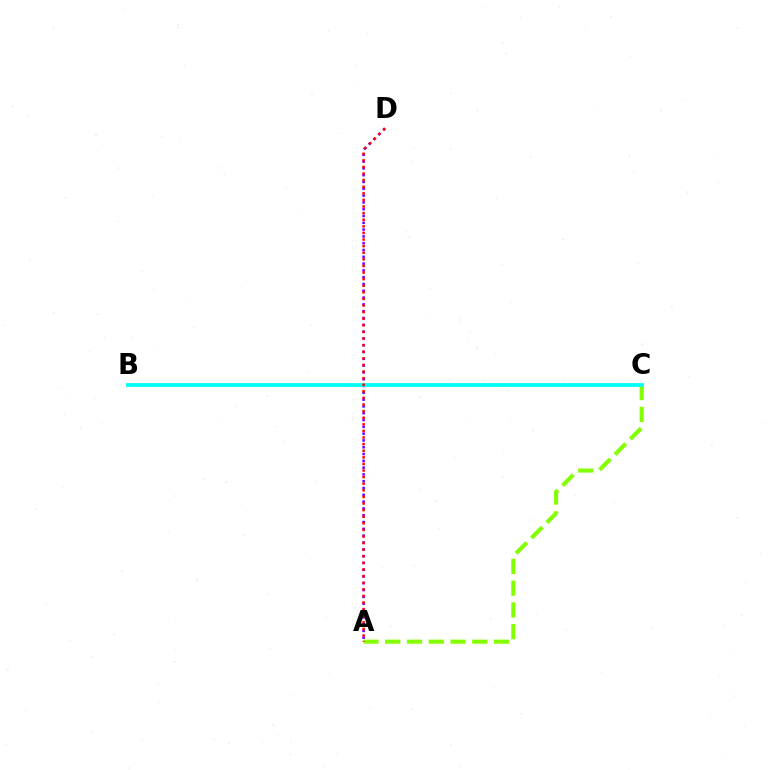{('A', 'D'): [{'color': '#7200ff', 'line_style': 'dotted', 'thickness': 1.85}, {'color': '#ff0000', 'line_style': 'dotted', 'thickness': 1.79}], ('A', 'C'): [{'color': '#84ff00', 'line_style': 'dashed', 'thickness': 2.96}], ('B', 'C'): [{'color': '#00fff6', 'line_style': 'solid', 'thickness': 2.73}]}